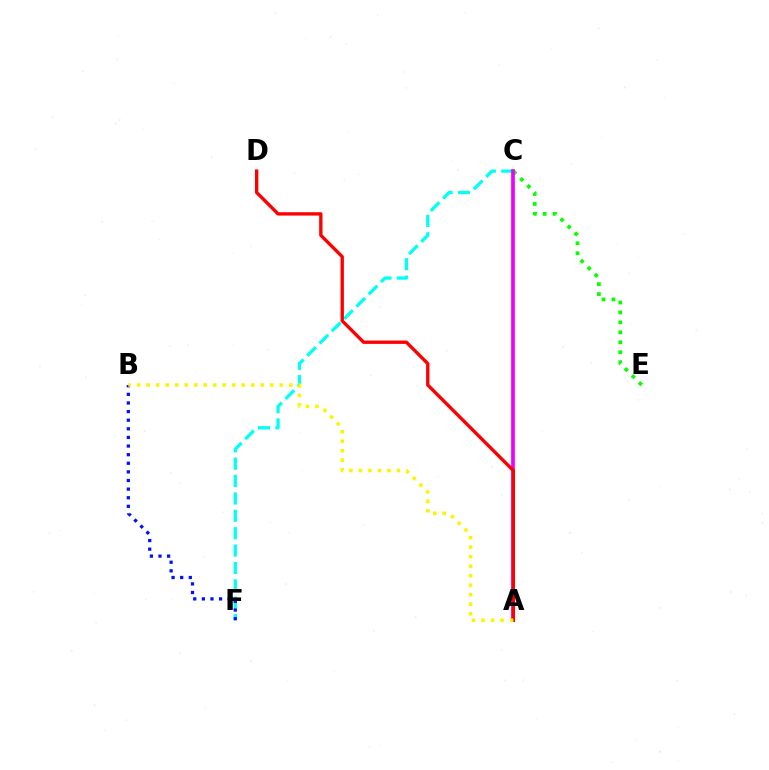{('C', 'F'): [{'color': '#00fff6', 'line_style': 'dashed', 'thickness': 2.36}], ('C', 'E'): [{'color': '#08ff00', 'line_style': 'dotted', 'thickness': 2.7}], ('B', 'F'): [{'color': '#0010ff', 'line_style': 'dotted', 'thickness': 2.34}], ('A', 'C'): [{'color': '#ee00ff', 'line_style': 'solid', 'thickness': 2.66}], ('A', 'D'): [{'color': '#ff0000', 'line_style': 'solid', 'thickness': 2.41}], ('A', 'B'): [{'color': '#fcf500', 'line_style': 'dotted', 'thickness': 2.58}]}